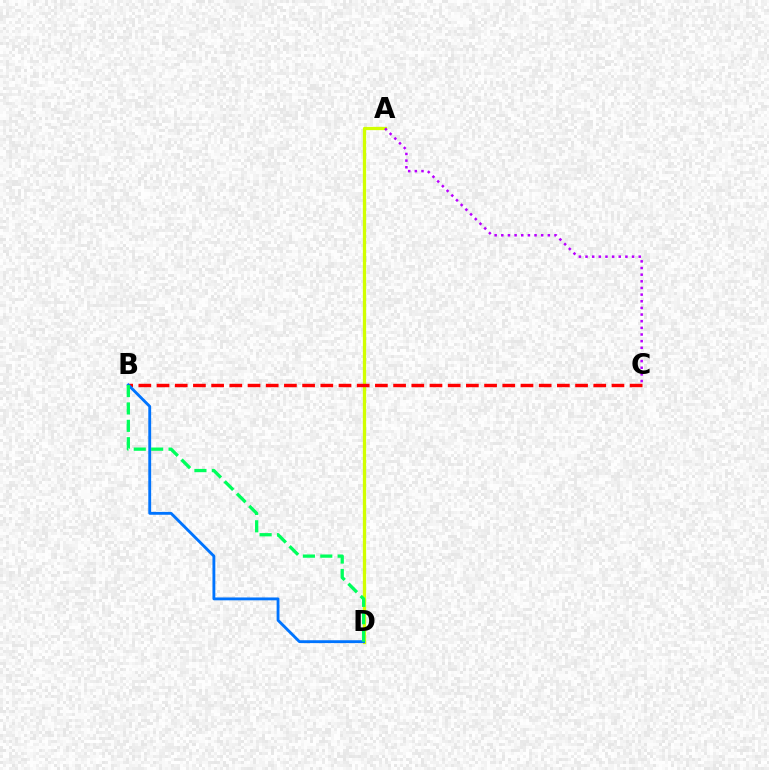{('A', 'D'): [{'color': '#d1ff00', 'line_style': 'solid', 'thickness': 2.35}], ('B', 'C'): [{'color': '#ff0000', 'line_style': 'dashed', 'thickness': 2.47}], ('B', 'D'): [{'color': '#0074ff', 'line_style': 'solid', 'thickness': 2.06}, {'color': '#00ff5c', 'line_style': 'dashed', 'thickness': 2.36}], ('A', 'C'): [{'color': '#b900ff', 'line_style': 'dotted', 'thickness': 1.81}]}